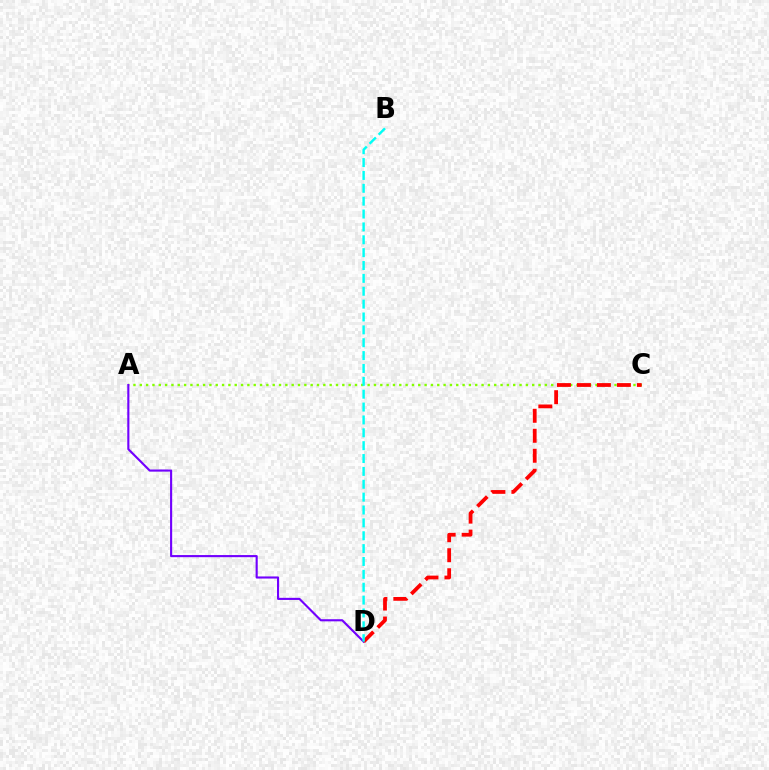{('A', 'C'): [{'color': '#84ff00', 'line_style': 'dotted', 'thickness': 1.72}], ('A', 'D'): [{'color': '#7200ff', 'line_style': 'solid', 'thickness': 1.53}], ('C', 'D'): [{'color': '#ff0000', 'line_style': 'dashed', 'thickness': 2.72}], ('B', 'D'): [{'color': '#00fff6', 'line_style': 'dashed', 'thickness': 1.75}]}